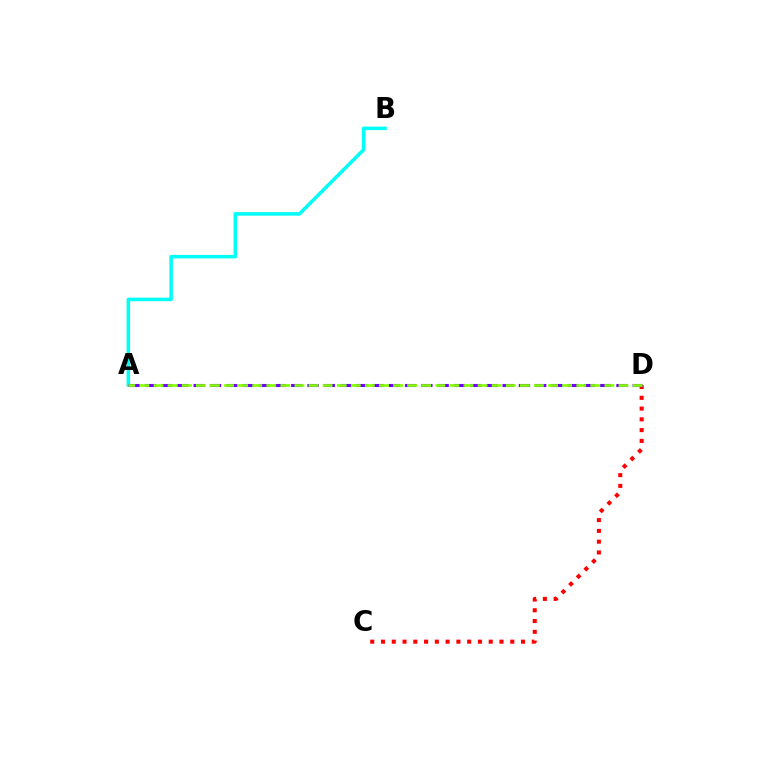{('C', 'D'): [{'color': '#ff0000', 'line_style': 'dotted', 'thickness': 2.93}], ('A', 'B'): [{'color': '#00fff6', 'line_style': 'solid', 'thickness': 2.53}], ('A', 'D'): [{'color': '#7200ff', 'line_style': 'dashed', 'thickness': 2.21}, {'color': '#84ff00', 'line_style': 'dashed', 'thickness': 1.91}]}